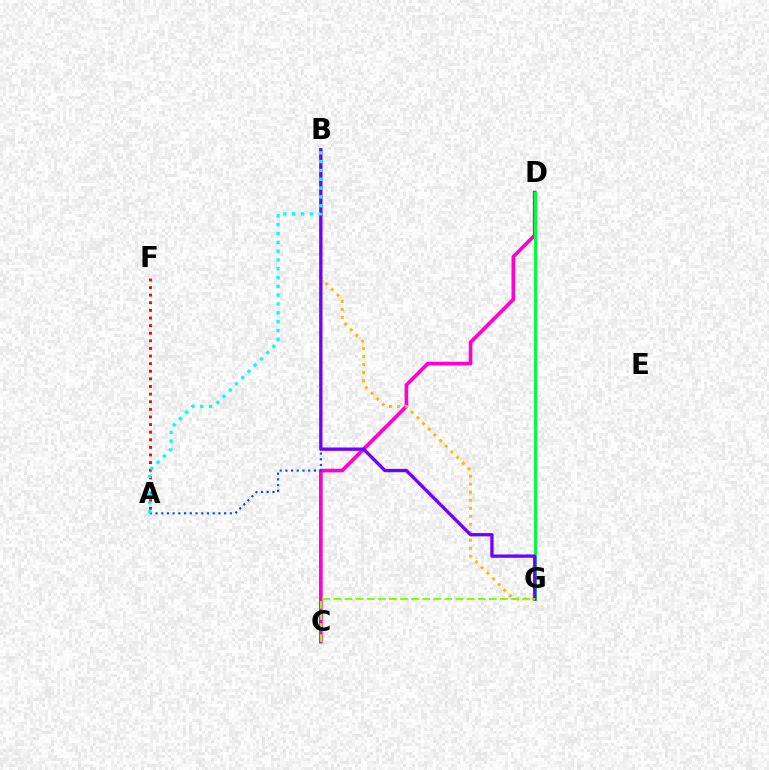{('C', 'D'): [{'color': '#ff00cf', 'line_style': 'solid', 'thickness': 2.63}], ('B', 'G'): [{'color': '#ffbd00', 'line_style': 'dotted', 'thickness': 2.18}, {'color': '#7200ff', 'line_style': 'solid', 'thickness': 2.4}], ('A', 'F'): [{'color': '#ff0000', 'line_style': 'dotted', 'thickness': 2.07}], ('D', 'G'): [{'color': '#00ff39', 'line_style': 'solid', 'thickness': 2.15}], ('A', 'B'): [{'color': '#004bff', 'line_style': 'dotted', 'thickness': 1.55}, {'color': '#00fff6', 'line_style': 'dotted', 'thickness': 2.4}], ('C', 'G'): [{'color': '#84ff00', 'line_style': 'dashed', 'thickness': 1.51}]}